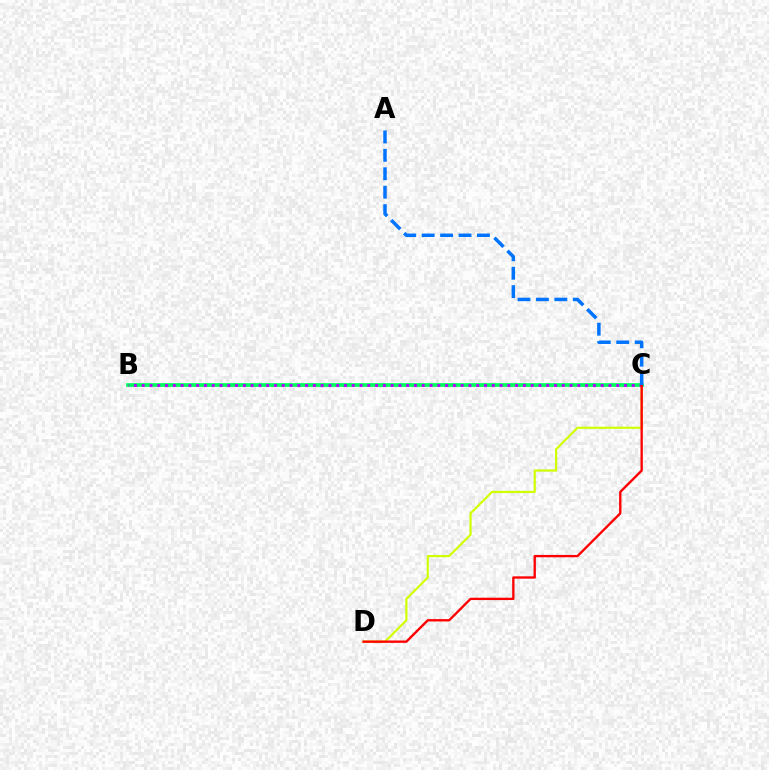{('C', 'D'): [{'color': '#d1ff00', 'line_style': 'solid', 'thickness': 1.56}, {'color': '#ff0000', 'line_style': 'solid', 'thickness': 1.69}], ('B', 'C'): [{'color': '#00ff5c', 'line_style': 'solid', 'thickness': 2.67}, {'color': '#b900ff', 'line_style': 'dotted', 'thickness': 2.11}], ('A', 'C'): [{'color': '#0074ff', 'line_style': 'dashed', 'thickness': 2.5}]}